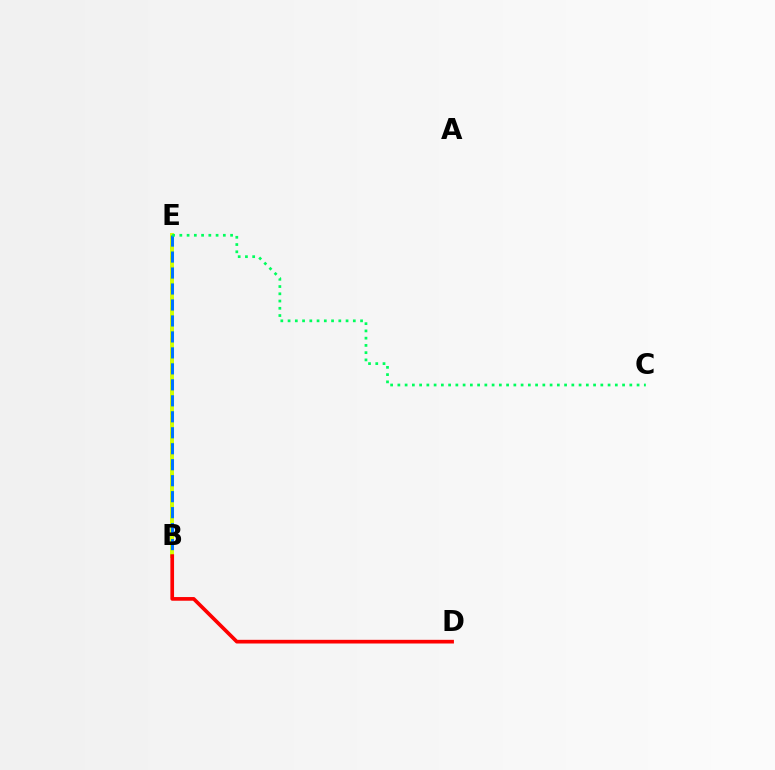{('B', 'E'): [{'color': '#b900ff', 'line_style': 'dotted', 'thickness': 2.81}, {'color': '#d1ff00', 'line_style': 'solid', 'thickness': 2.82}, {'color': '#0074ff', 'line_style': 'dashed', 'thickness': 2.17}], ('C', 'E'): [{'color': '#00ff5c', 'line_style': 'dotted', 'thickness': 1.97}], ('B', 'D'): [{'color': '#ff0000', 'line_style': 'solid', 'thickness': 2.64}]}